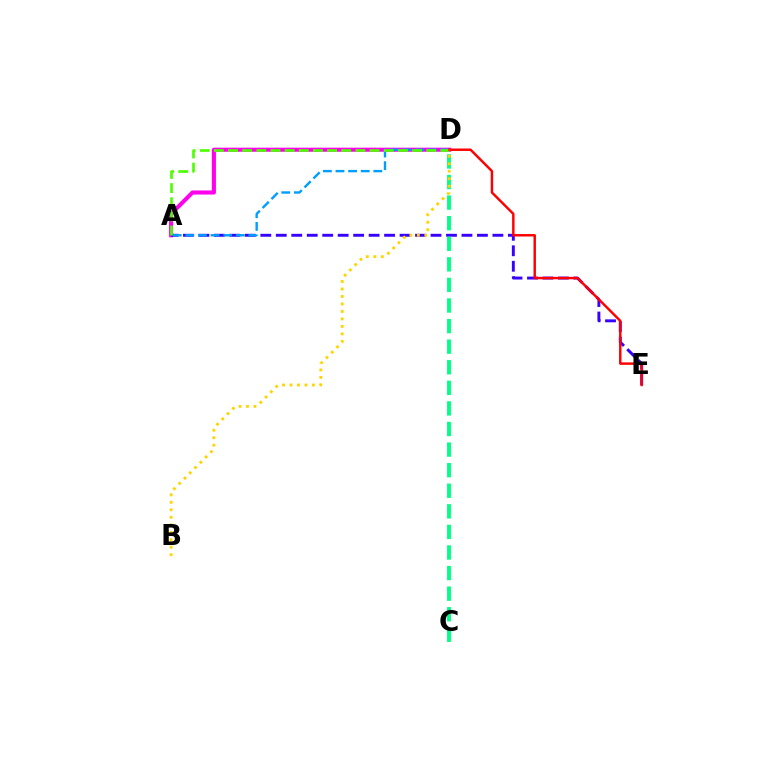{('A', 'D'): [{'color': '#ff00ed', 'line_style': 'solid', 'thickness': 2.94}, {'color': '#009eff', 'line_style': 'dashed', 'thickness': 1.71}, {'color': '#4fff00', 'line_style': 'dashed', 'thickness': 1.92}], ('A', 'E'): [{'color': '#3700ff', 'line_style': 'dashed', 'thickness': 2.1}], ('D', 'E'): [{'color': '#ff0000', 'line_style': 'solid', 'thickness': 1.76}], ('C', 'D'): [{'color': '#00ff86', 'line_style': 'dashed', 'thickness': 2.8}], ('B', 'D'): [{'color': '#ffd500', 'line_style': 'dotted', 'thickness': 2.03}]}